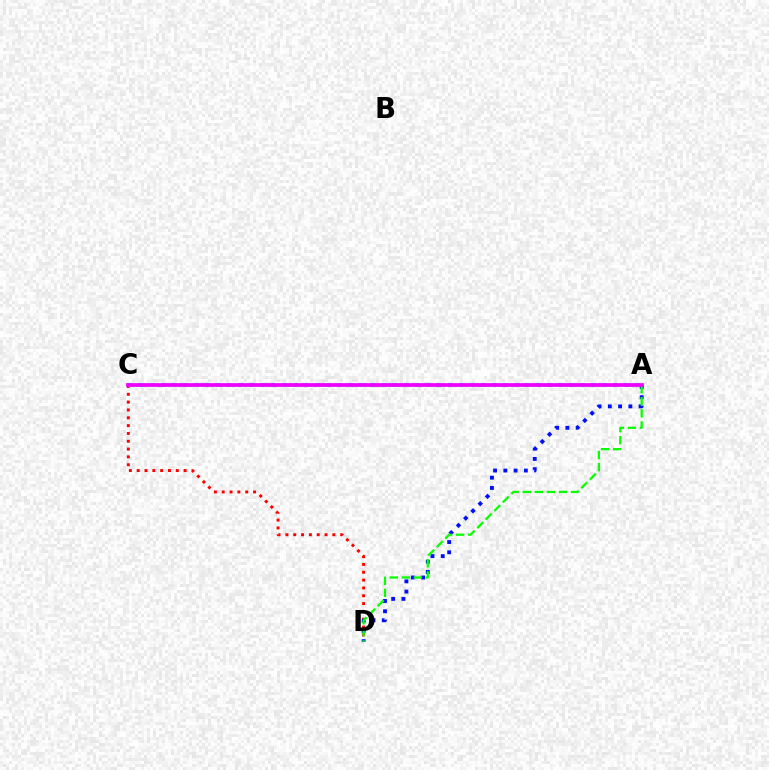{('C', 'D'): [{'color': '#ff0000', 'line_style': 'dotted', 'thickness': 2.13}], ('A', 'D'): [{'color': '#0010ff', 'line_style': 'dotted', 'thickness': 2.79}, {'color': '#08ff00', 'line_style': 'dashed', 'thickness': 1.64}], ('A', 'C'): [{'color': '#00fff6', 'line_style': 'dotted', 'thickness': 3.0}, {'color': '#fcf500', 'line_style': 'dotted', 'thickness': 1.97}, {'color': '#ee00ff', 'line_style': 'solid', 'thickness': 2.68}]}